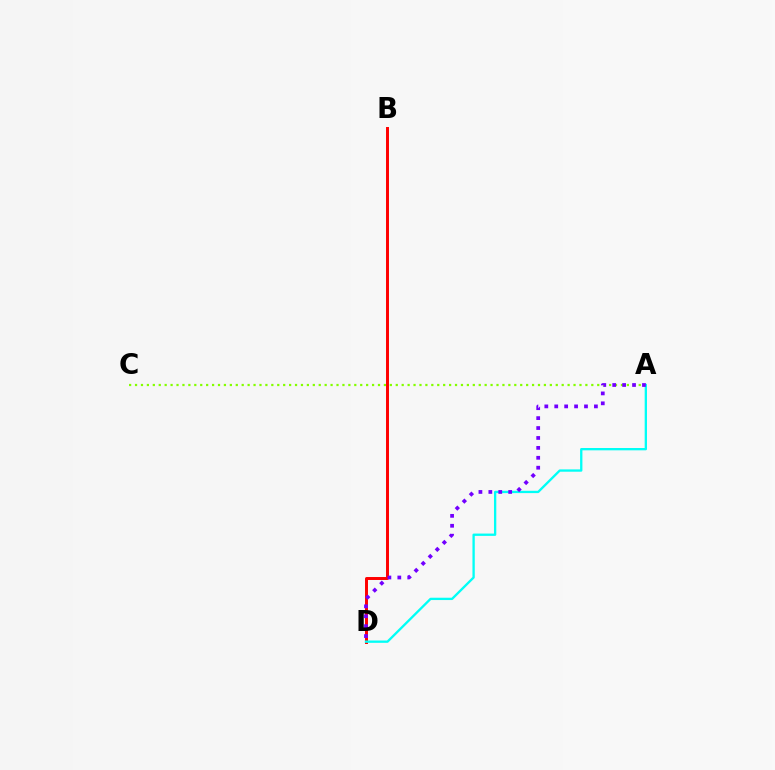{('A', 'C'): [{'color': '#84ff00', 'line_style': 'dotted', 'thickness': 1.61}], ('B', 'D'): [{'color': '#ff0000', 'line_style': 'solid', 'thickness': 2.13}], ('A', 'D'): [{'color': '#00fff6', 'line_style': 'solid', 'thickness': 1.67}, {'color': '#7200ff', 'line_style': 'dotted', 'thickness': 2.7}]}